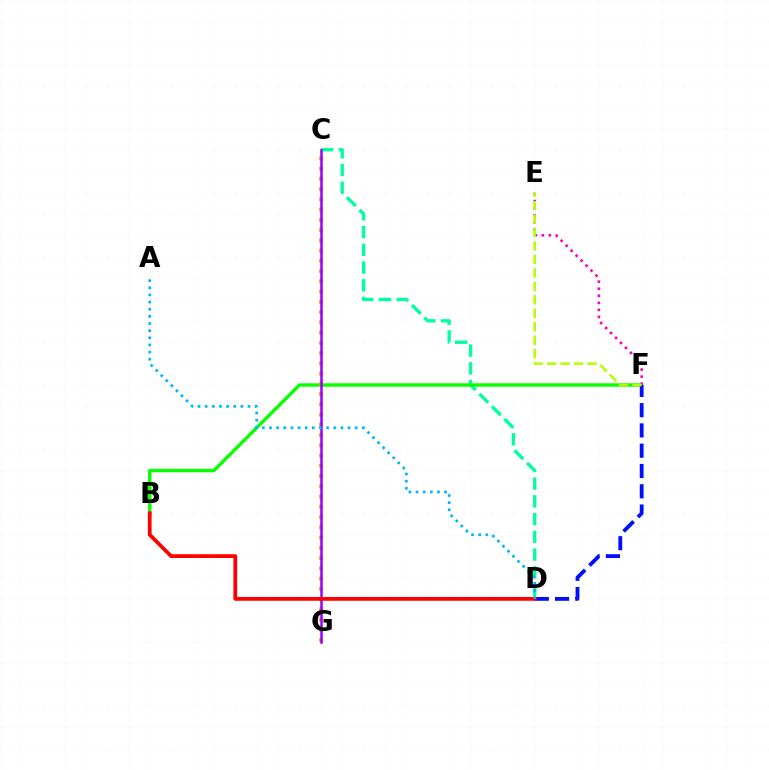{('C', 'D'): [{'color': '#00ff9d', 'line_style': 'dashed', 'thickness': 2.41}], ('B', 'F'): [{'color': '#08ff00', 'line_style': 'solid', 'thickness': 2.44}], ('C', 'G'): [{'color': '#ffa500', 'line_style': 'dotted', 'thickness': 2.78}, {'color': '#9b00ff', 'line_style': 'solid', 'thickness': 1.8}], ('E', 'F'): [{'color': '#ff00bd', 'line_style': 'dotted', 'thickness': 1.91}, {'color': '#b3ff00', 'line_style': 'dashed', 'thickness': 1.83}], ('D', 'F'): [{'color': '#0010ff', 'line_style': 'dashed', 'thickness': 2.75}], ('B', 'D'): [{'color': '#ff0000', 'line_style': 'solid', 'thickness': 2.71}], ('A', 'D'): [{'color': '#00b5ff', 'line_style': 'dotted', 'thickness': 1.94}]}